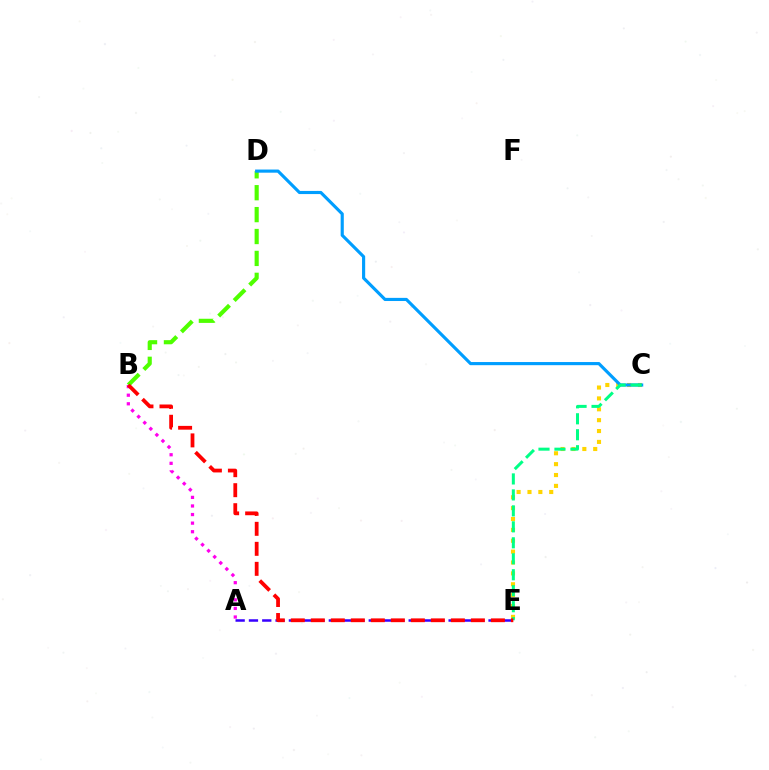{('C', 'E'): [{'color': '#ffd500', 'line_style': 'dotted', 'thickness': 2.95}, {'color': '#00ff86', 'line_style': 'dashed', 'thickness': 2.17}], ('B', 'D'): [{'color': '#4fff00', 'line_style': 'dashed', 'thickness': 2.98}], ('C', 'D'): [{'color': '#009eff', 'line_style': 'solid', 'thickness': 2.26}], ('A', 'E'): [{'color': '#3700ff', 'line_style': 'dashed', 'thickness': 1.81}], ('A', 'B'): [{'color': '#ff00ed', 'line_style': 'dotted', 'thickness': 2.33}], ('B', 'E'): [{'color': '#ff0000', 'line_style': 'dashed', 'thickness': 2.72}]}